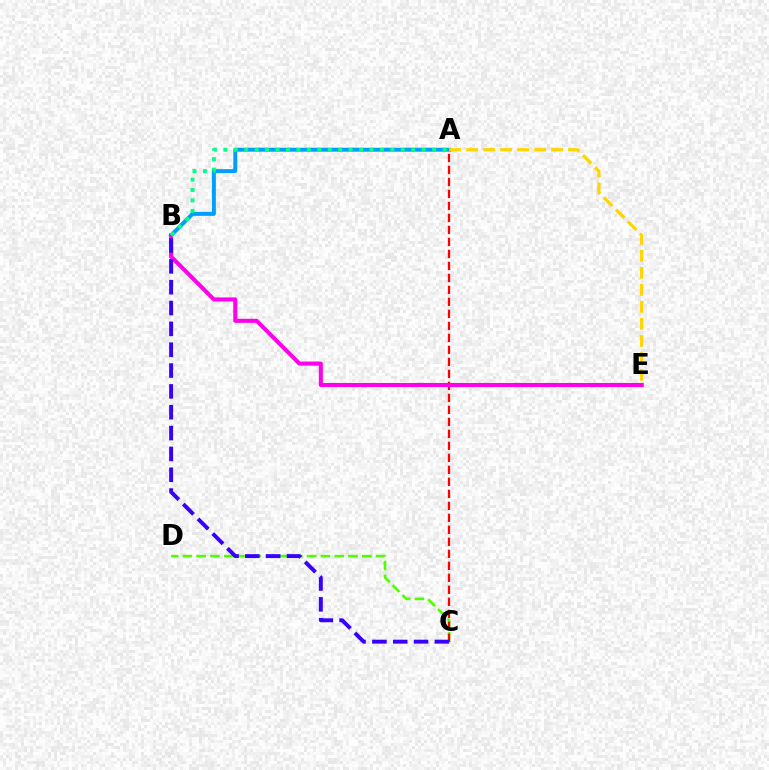{('C', 'D'): [{'color': '#4fff00', 'line_style': 'dashed', 'thickness': 1.88}], ('A', 'B'): [{'color': '#009eff', 'line_style': 'solid', 'thickness': 2.83}, {'color': '#00ff86', 'line_style': 'dotted', 'thickness': 2.84}], ('A', 'C'): [{'color': '#ff0000', 'line_style': 'dashed', 'thickness': 1.63}], ('B', 'E'): [{'color': '#ff00ed', 'line_style': 'solid', 'thickness': 2.93}], ('A', 'E'): [{'color': '#ffd500', 'line_style': 'dashed', 'thickness': 2.31}], ('B', 'C'): [{'color': '#3700ff', 'line_style': 'dashed', 'thickness': 2.83}]}